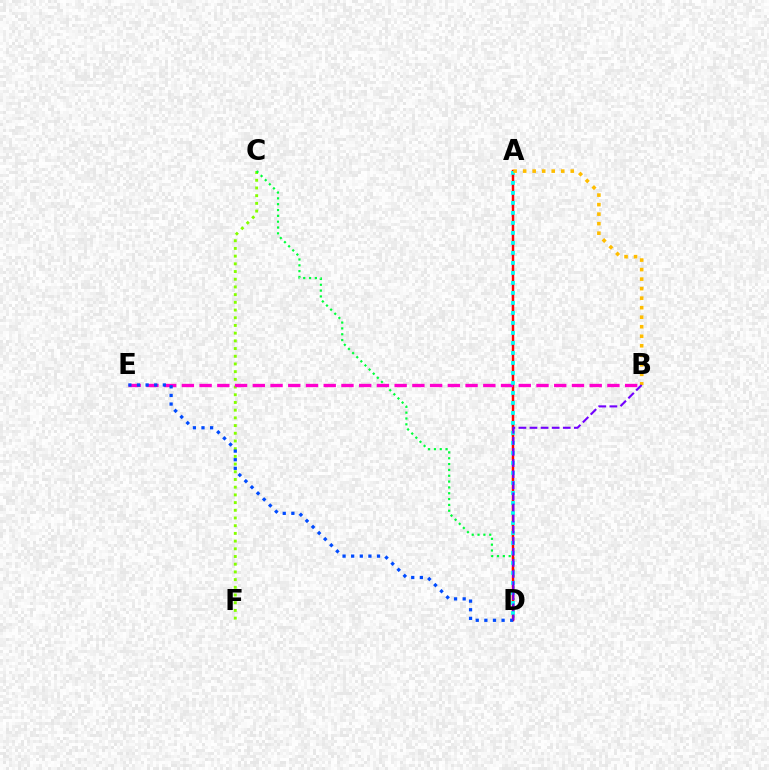{('C', 'F'): [{'color': '#84ff00', 'line_style': 'dotted', 'thickness': 2.09}], ('C', 'D'): [{'color': '#00ff39', 'line_style': 'dotted', 'thickness': 1.58}], ('A', 'D'): [{'color': '#ff0000', 'line_style': 'solid', 'thickness': 1.78}, {'color': '#00fff6', 'line_style': 'dotted', 'thickness': 2.72}], ('B', 'E'): [{'color': '#ff00cf', 'line_style': 'dashed', 'thickness': 2.41}], ('A', 'B'): [{'color': '#ffbd00', 'line_style': 'dotted', 'thickness': 2.59}], ('D', 'E'): [{'color': '#004bff', 'line_style': 'dotted', 'thickness': 2.34}], ('B', 'D'): [{'color': '#7200ff', 'line_style': 'dashed', 'thickness': 1.51}]}